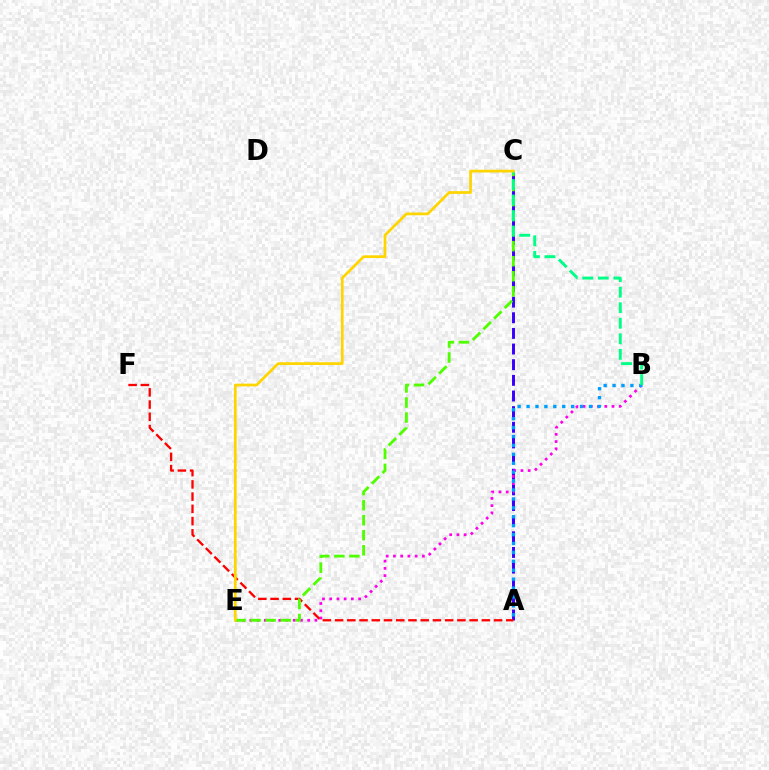{('A', 'C'): [{'color': '#3700ff', 'line_style': 'dashed', 'thickness': 2.13}], ('B', 'E'): [{'color': '#ff00ed', 'line_style': 'dotted', 'thickness': 1.96}], ('A', 'B'): [{'color': '#009eff', 'line_style': 'dotted', 'thickness': 2.42}], ('A', 'F'): [{'color': '#ff0000', 'line_style': 'dashed', 'thickness': 1.66}], ('C', 'E'): [{'color': '#4fff00', 'line_style': 'dashed', 'thickness': 2.04}, {'color': '#ffd500', 'line_style': 'solid', 'thickness': 1.96}], ('B', 'C'): [{'color': '#00ff86', 'line_style': 'dashed', 'thickness': 2.11}]}